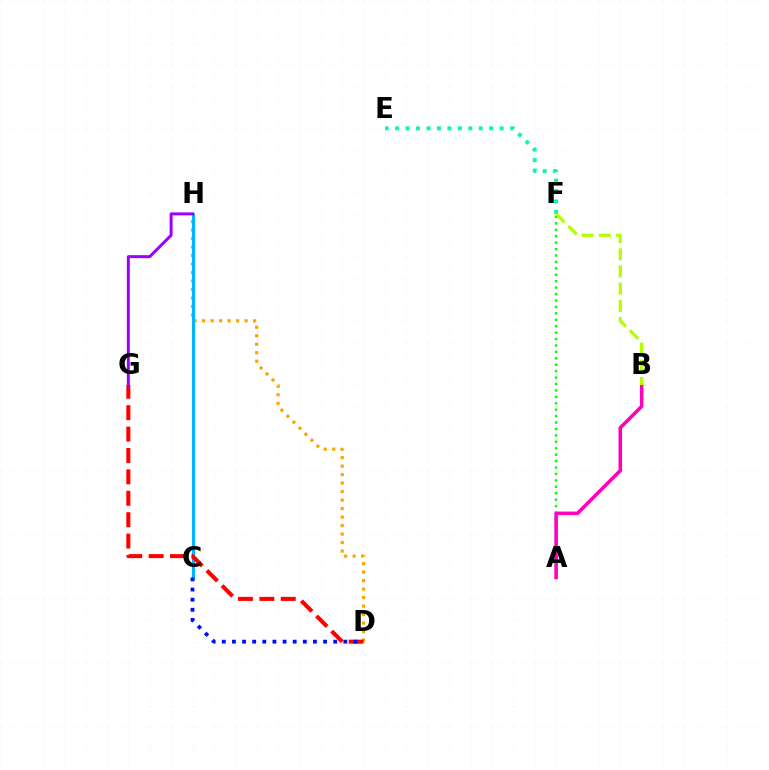{('D', 'H'): [{'color': '#ffa500', 'line_style': 'dotted', 'thickness': 2.31}], ('C', 'H'): [{'color': '#00b5ff', 'line_style': 'solid', 'thickness': 2.21}], ('A', 'F'): [{'color': '#08ff00', 'line_style': 'dotted', 'thickness': 1.75}], ('D', 'G'): [{'color': '#ff0000', 'line_style': 'dashed', 'thickness': 2.91}], ('A', 'B'): [{'color': '#ff00bd', 'line_style': 'solid', 'thickness': 2.54}], ('G', 'H'): [{'color': '#9b00ff', 'line_style': 'solid', 'thickness': 2.15}], ('E', 'F'): [{'color': '#00ff9d', 'line_style': 'dotted', 'thickness': 2.84}], ('B', 'F'): [{'color': '#b3ff00', 'line_style': 'dashed', 'thickness': 2.34}], ('C', 'D'): [{'color': '#0010ff', 'line_style': 'dotted', 'thickness': 2.75}]}